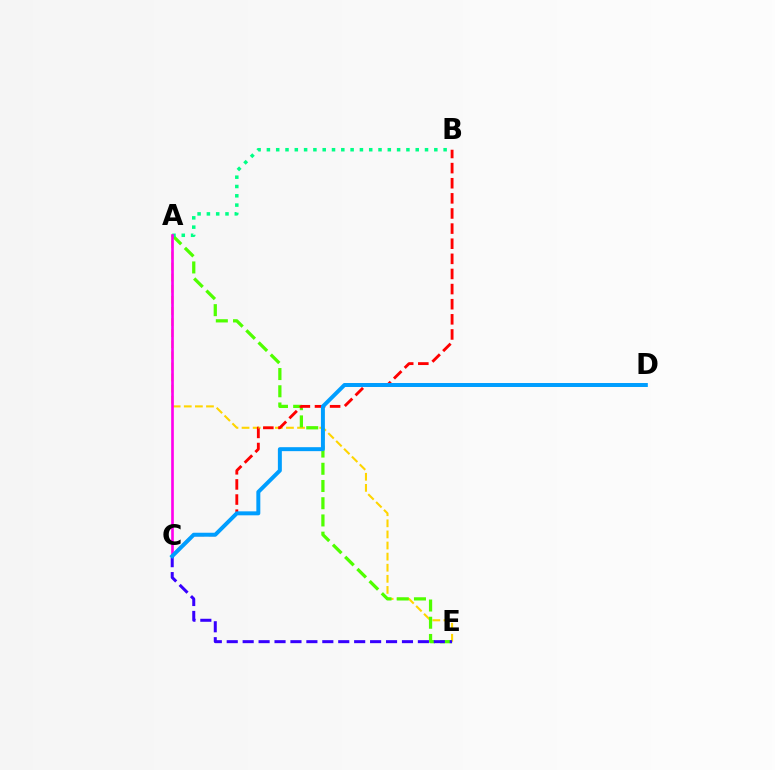{('A', 'E'): [{'color': '#ffd500', 'line_style': 'dashed', 'thickness': 1.51}, {'color': '#4fff00', 'line_style': 'dashed', 'thickness': 2.34}], ('A', 'B'): [{'color': '#00ff86', 'line_style': 'dotted', 'thickness': 2.53}], ('B', 'C'): [{'color': '#ff0000', 'line_style': 'dashed', 'thickness': 2.05}], ('A', 'C'): [{'color': '#ff00ed', 'line_style': 'solid', 'thickness': 1.91}], ('C', 'E'): [{'color': '#3700ff', 'line_style': 'dashed', 'thickness': 2.16}], ('C', 'D'): [{'color': '#009eff', 'line_style': 'solid', 'thickness': 2.86}]}